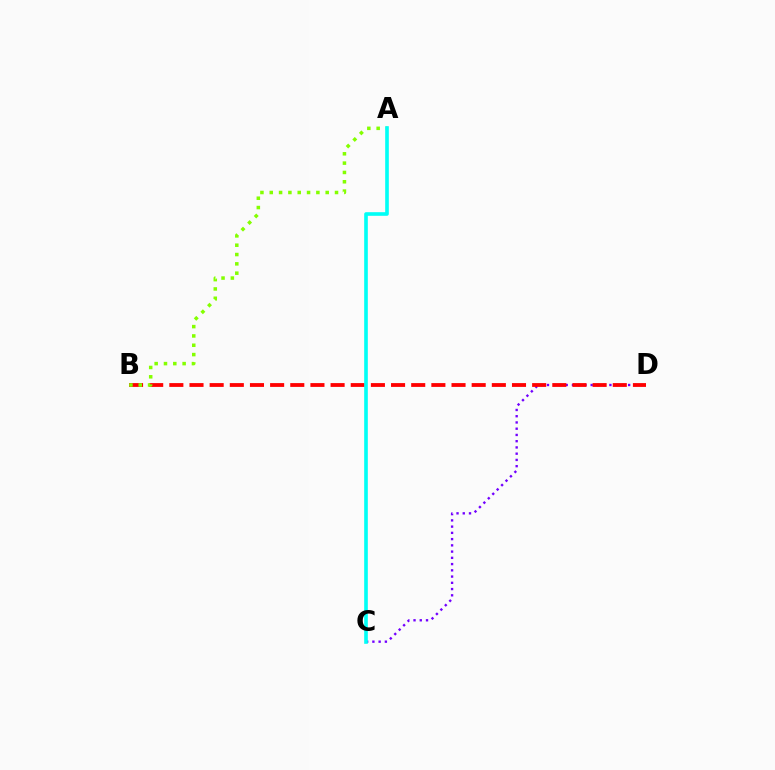{('C', 'D'): [{'color': '#7200ff', 'line_style': 'dotted', 'thickness': 1.7}], ('B', 'D'): [{'color': '#ff0000', 'line_style': 'dashed', 'thickness': 2.74}], ('A', 'B'): [{'color': '#84ff00', 'line_style': 'dotted', 'thickness': 2.53}], ('A', 'C'): [{'color': '#00fff6', 'line_style': 'solid', 'thickness': 2.61}]}